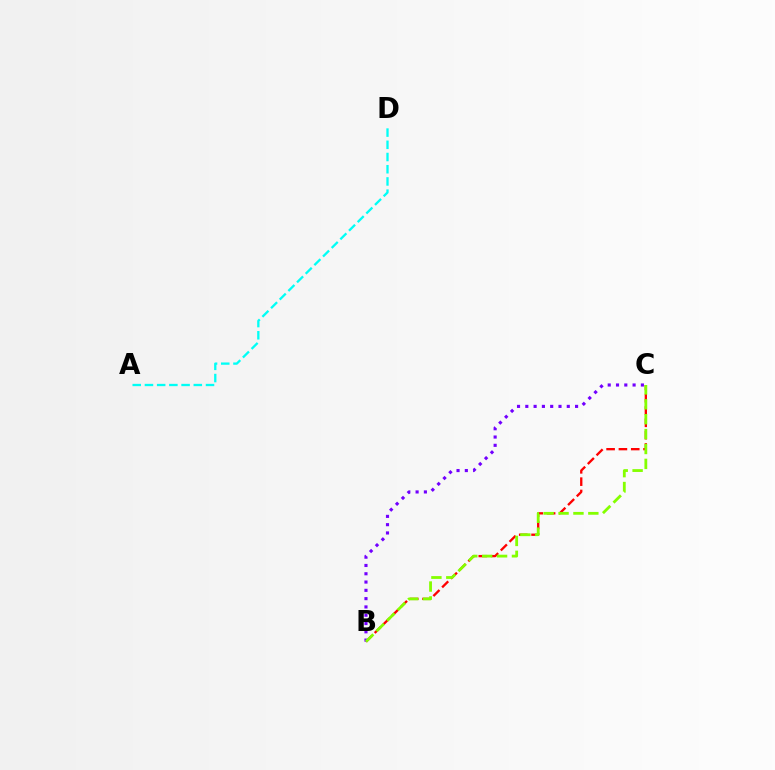{('A', 'D'): [{'color': '#00fff6', 'line_style': 'dashed', 'thickness': 1.66}], ('B', 'C'): [{'color': '#ff0000', 'line_style': 'dashed', 'thickness': 1.67}, {'color': '#7200ff', 'line_style': 'dotted', 'thickness': 2.25}, {'color': '#84ff00', 'line_style': 'dashed', 'thickness': 2.02}]}